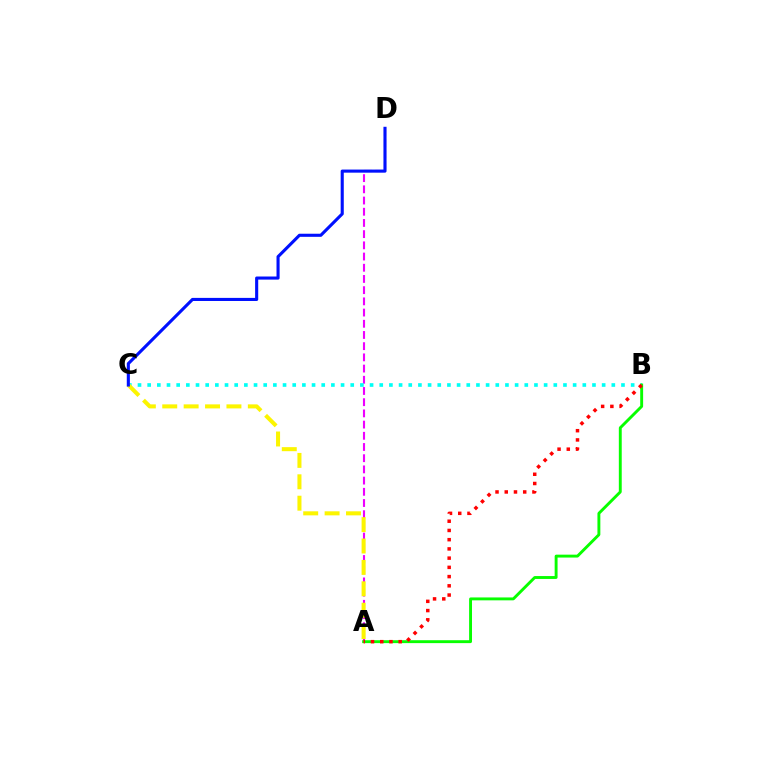{('A', 'D'): [{'color': '#ee00ff', 'line_style': 'dashed', 'thickness': 1.52}], ('B', 'C'): [{'color': '#00fff6', 'line_style': 'dotted', 'thickness': 2.63}], ('A', 'B'): [{'color': '#08ff00', 'line_style': 'solid', 'thickness': 2.09}, {'color': '#ff0000', 'line_style': 'dotted', 'thickness': 2.51}], ('A', 'C'): [{'color': '#fcf500', 'line_style': 'dashed', 'thickness': 2.91}], ('C', 'D'): [{'color': '#0010ff', 'line_style': 'solid', 'thickness': 2.23}]}